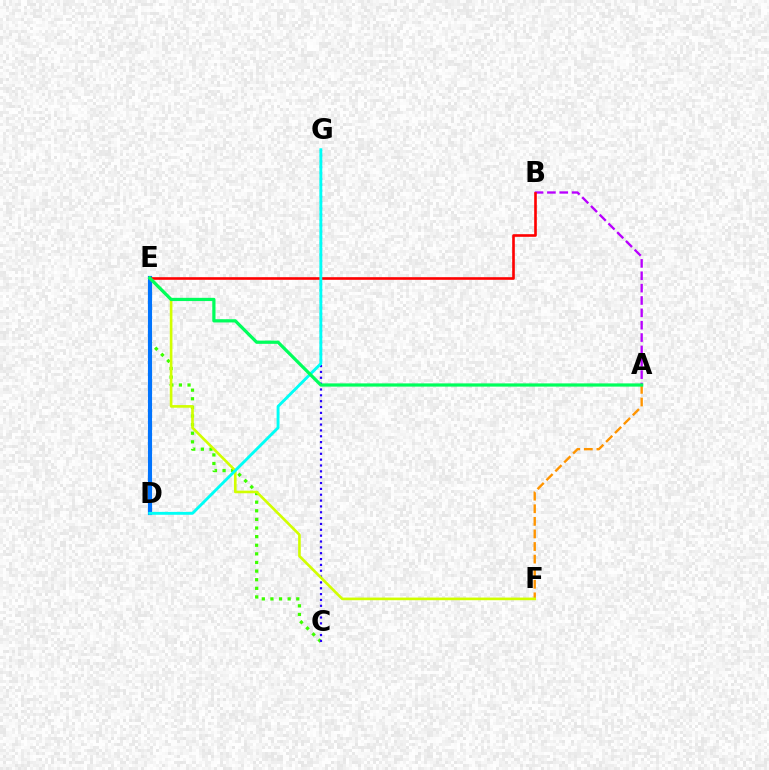{('D', 'E'): [{'color': '#ff00ac', 'line_style': 'dashed', 'thickness': 1.81}, {'color': '#0074ff', 'line_style': 'solid', 'thickness': 2.97}], ('C', 'E'): [{'color': '#3dff00', 'line_style': 'dotted', 'thickness': 2.34}], ('A', 'B'): [{'color': '#b900ff', 'line_style': 'dashed', 'thickness': 1.68}], ('A', 'F'): [{'color': '#ff9400', 'line_style': 'dashed', 'thickness': 1.71}], ('C', 'G'): [{'color': '#2500ff', 'line_style': 'dotted', 'thickness': 1.59}], ('B', 'E'): [{'color': '#ff0000', 'line_style': 'solid', 'thickness': 1.9}], ('E', 'F'): [{'color': '#d1ff00', 'line_style': 'solid', 'thickness': 1.9}], ('D', 'G'): [{'color': '#00fff6', 'line_style': 'solid', 'thickness': 2.07}], ('A', 'E'): [{'color': '#00ff5c', 'line_style': 'solid', 'thickness': 2.32}]}